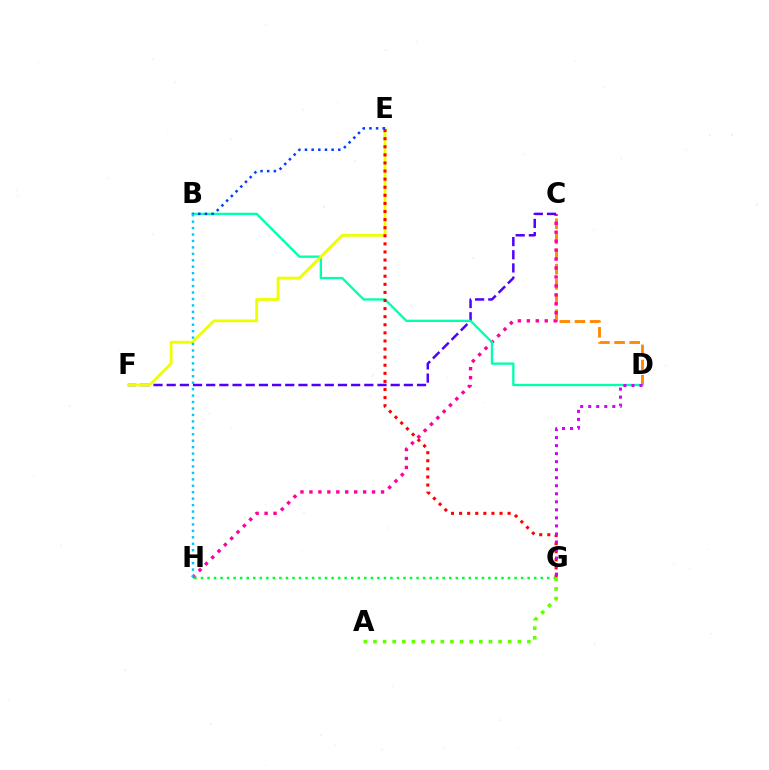{('C', 'D'): [{'color': '#ff8800', 'line_style': 'dashed', 'thickness': 2.06}], ('C', 'H'): [{'color': '#ff00a0', 'line_style': 'dotted', 'thickness': 2.43}], ('C', 'F'): [{'color': '#4f00ff', 'line_style': 'dashed', 'thickness': 1.79}], ('B', 'D'): [{'color': '#00ffaf', 'line_style': 'solid', 'thickness': 1.67}], ('E', 'F'): [{'color': '#eeff00', 'line_style': 'solid', 'thickness': 2.04}], ('E', 'G'): [{'color': '#ff0000', 'line_style': 'dotted', 'thickness': 2.2}], ('B', 'E'): [{'color': '#003fff', 'line_style': 'dotted', 'thickness': 1.81}], ('G', 'H'): [{'color': '#00ff27', 'line_style': 'dotted', 'thickness': 1.78}], ('A', 'G'): [{'color': '#66ff00', 'line_style': 'dotted', 'thickness': 2.61}], ('B', 'H'): [{'color': '#00c7ff', 'line_style': 'dotted', 'thickness': 1.75}], ('D', 'G'): [{'color': '#d600ff', 'line_style': 'dotted', 'thickness': 2.18}]}